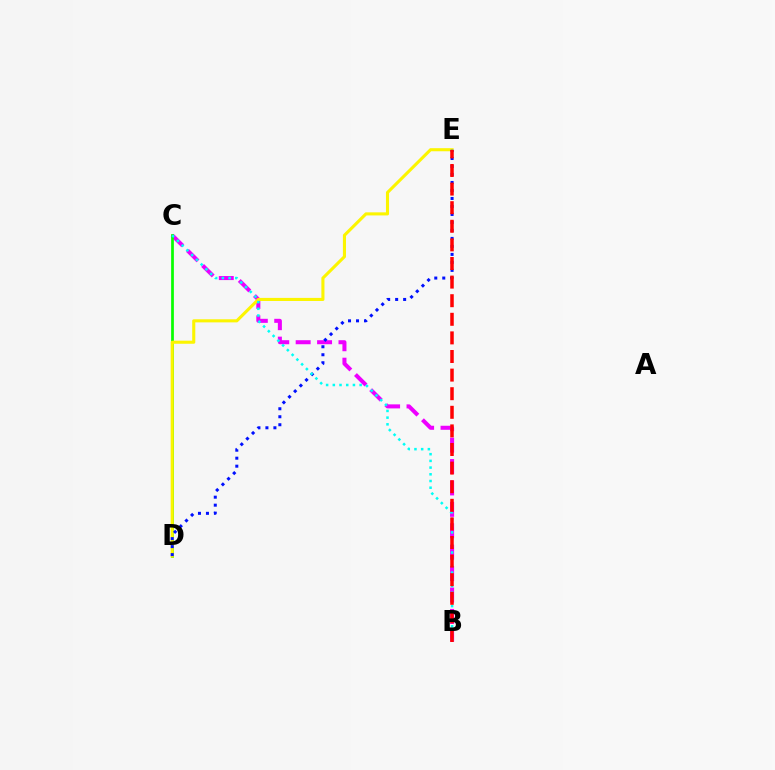{('B', 'C'): [{'color': '#ee00ff', 'line_style': 'dashed', 'thickness': 2.91}, {'color': '#00fff6', 'line_style': 'dotted', 'thickness': 1.82}], ('C', 'D'): [{'color': '#08ff00', 'line_style': 'solid', 'thickness': 1.96}], ('D', 'E'): [{'color': '#fcf500', 'line_style': 'solid', 'thickness': 2.22}, {'color': '#0010ff', 'line_style': 'dotted', 'thickness': 2.17}], ('B', 'E'): [{'color': '#ff0000', 'line_style': 'dashed', 'thickness': 2.53}]}